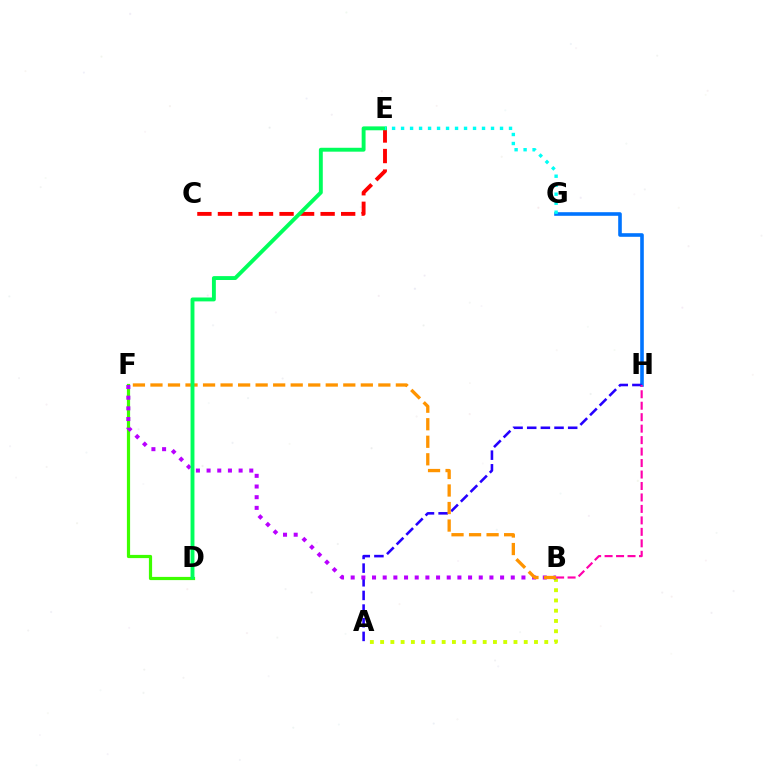{('G', 'H'): [{'color': '#0074ff', 'line_style': 'solid', 'thickness': 2.6}], ('A', 'H'): [{'color': '#2500ff', 'line_style': 'dashed', 'thickness': 1.86}], ('D', 'F'): [{'color': '#3dff00', 'line_style': 'solid', 'thickness': 2.3}], ('A', 'B'): [{'color': '#d1ff00', 'line_style': 'dotted', 'thickness': 2.79}], ('C', 'E'): [{'color': '#ff0000', 'line_style': 'dashed', 'thickness': 2.79}], ('B', 'F'): [{'color': '#b900ff', 'line_style': 'dotted', 'thickness': 2.9}, {'color': '#ff9400', 'line_style': 'dashed', 'thickness': 2.38}], ('D', 'E'): [{'color': '#00ff5c', 'line_style': 'solid', 'thickness': 2.8}], ('E', 'G'): [{'color': '#00fff6', 'line_style': 'dotted', 'thickness': 2.44}], ('B', 'H'): [{'color': '#ff00ac', 'line_style': 'dashed', 'thickness': 1.56}]}